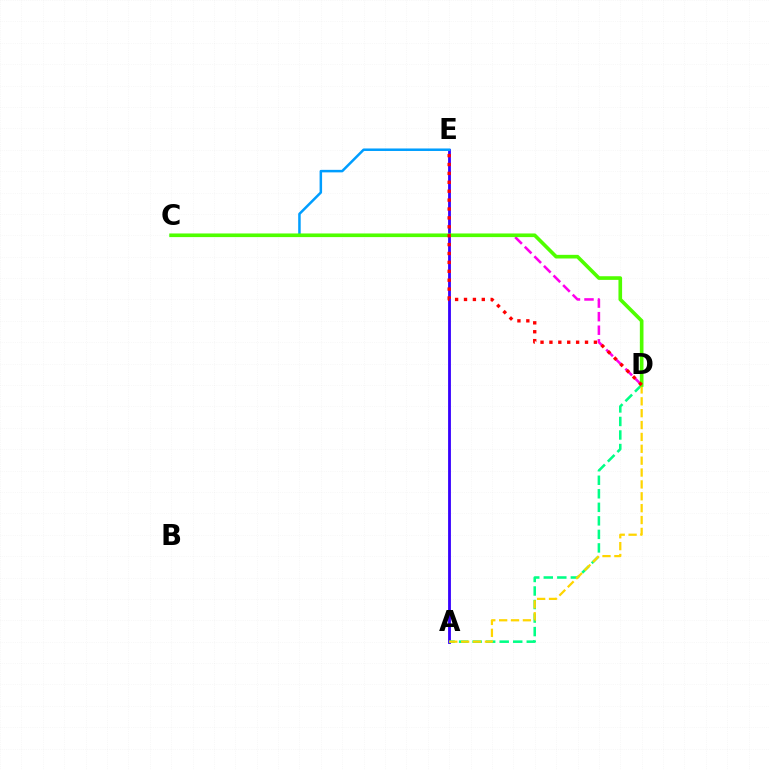{('C', 'D'): [{'color': '#ff00ed', 'line_style': 'dashed', 'thickness': 1.84}, {'color': '#4fff00', 'line_style': 'solid', 'thickness': 2.62}], ('A', 'E'): [{'color': '#3700ff', 'line_style': 'solid', 'thickness': 2.03}], ('A', 'D'): [{'color': '#00ff86', 'line_style': 'dashed', 'thickness': 1.84}, {'color': '#ffd500', 'line_style': 'dashed', 'thickness': 1.61}], ('C', 'E'): [{'color': '#009eff', 'line_style': 'solid', 'thickness': 1.81}], ('D', 'E'): [{'color': '#ff0000', 'line_style': 'dotted', 'thickness': 2.42}]}